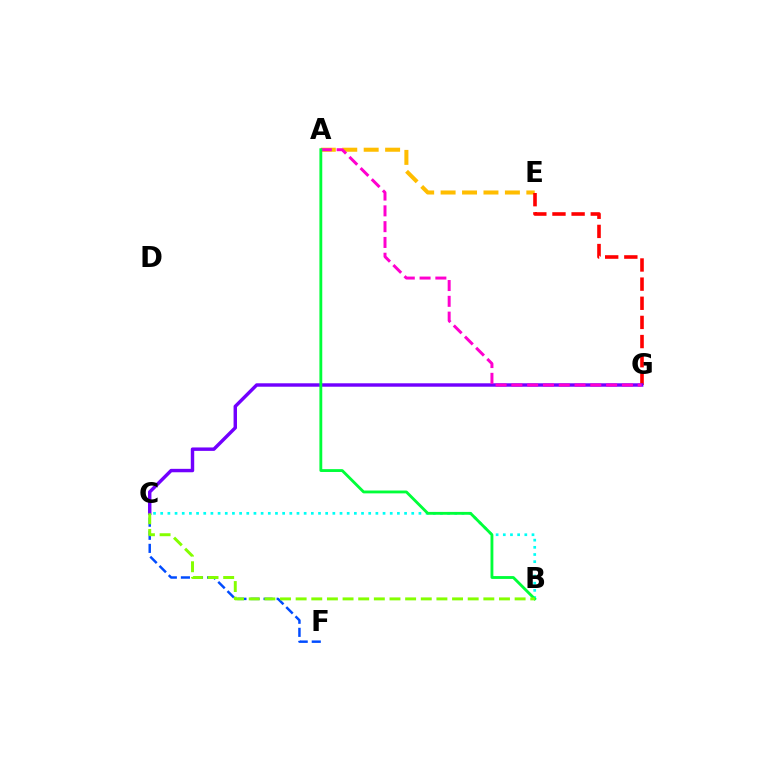{('B', 'C'): [{'color': '#00fff6', 'line_style': 'dotted', 'thickness': 1.95}, {'color': '#84ff00', 'line_style': 'dashed', 'thickness': 2.12}], ('A', 'E'): [{'color': '#ffbd00', 'line_style': 'dashed', 'thickness': 2.91}], ('C', 'F'): [{'color': '#004bff', 'line_style': 'dashed', 'thickness': 1.78}], ('E', 'G'): [{'color': '#ff0000', 'line_style': 'dashed', 'thickness': 2.6}], ('C', 'G'): [{'color': '#7200ff', 'line_style': 'solid', 'thickness': 2.47}], ('A', 'G'): [{'color': '#ff00cf', 'line_style': 'dashed', 'thickness': 2.14}], ('A', 'B'): [{'color': '#00ff39', 'line_style': 'solid', 'thickness': 2.05}]}